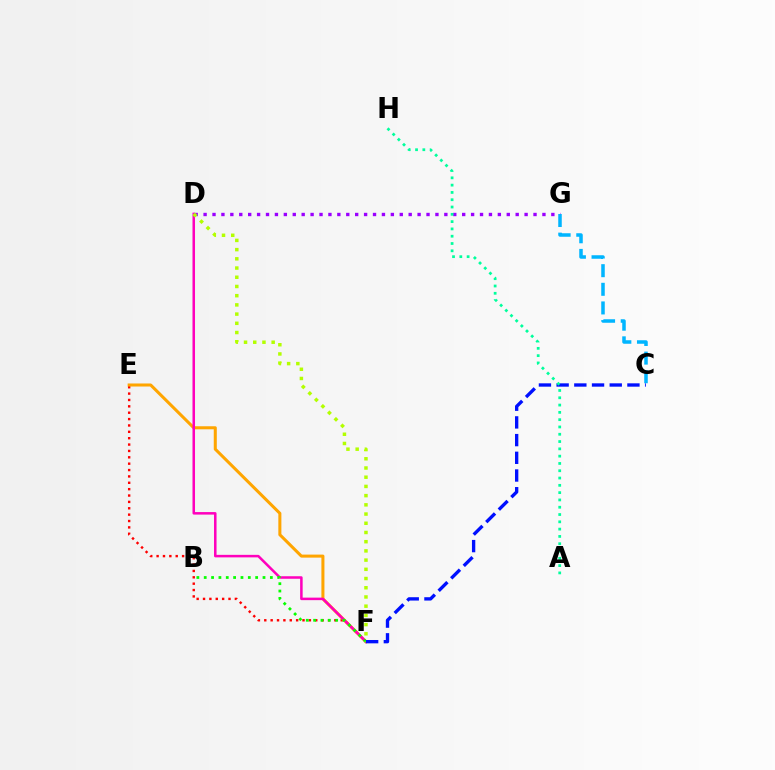{('E', 'F'): [{'color': '#ff0000', 'line_style': 'dotted', 'thickness': 1.73}, {'color': '#ffa500', 'line_style': 'solid', 'thickness': 2.19}], ('D', 'F'): [{'color': '#ff00bd', 'line_style': 'solid', 'thickness': 1.82}, {'color': '#b3ff00', 'line_style': 'dotted', 'thickness': 2.5}], ('D', 'G'): [{'color': '#9b00ff', 'line_style': 'dotted', 'thickness': 2.42}], ('B', 'F'): [{'color': '#08ff00', 'line_style': 'dotted', 'thickness': 2.0}], ('C', 'G'): [{'color': '#00b5ff', 'line_style': 'dashed', 'thickness': 2.53}], ('C', 'F'): [{'color': '#0010ff', 'line_style': 'dashed', 'thickness': 2.4}], ('A', 'H'): [{'color': '#00ff9d', 'line_style': 'dotted', 'thickness': 1.98}]}